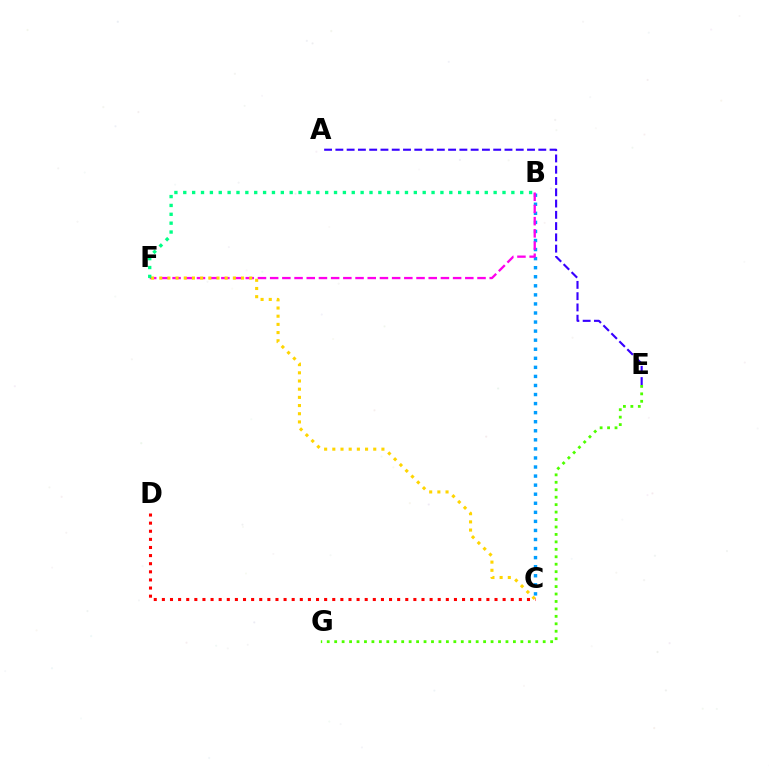{('C', 'D'): [{'color': '#ff0000', 'line_style': 'dotted', 'thickness': 2.2}], ('B', 'C'): [{'color': '#009eff', 'line_style': 'dotted', 'thickness': 2.46}], ('B', 'F'): [{'color': '#ff00ed', 'line_style': 'dashed', 'thickness': 1.66}, {'color': '#00ff86', 'line_style': 'dotted', 'thickness': 2.41}], ('E', 'G'): [{'color': '#4fff00', 'line_style': 'dotted', 'thickness': 2.02}], ('C', 'F'): [{'color': '#ffd500', 'line_style': 'dotted', 'thickness': 2.22}], ('A', 'E'): [{'color': '#3700ff', 'line_style': 'dashed', 'thickness': 1.53}]}